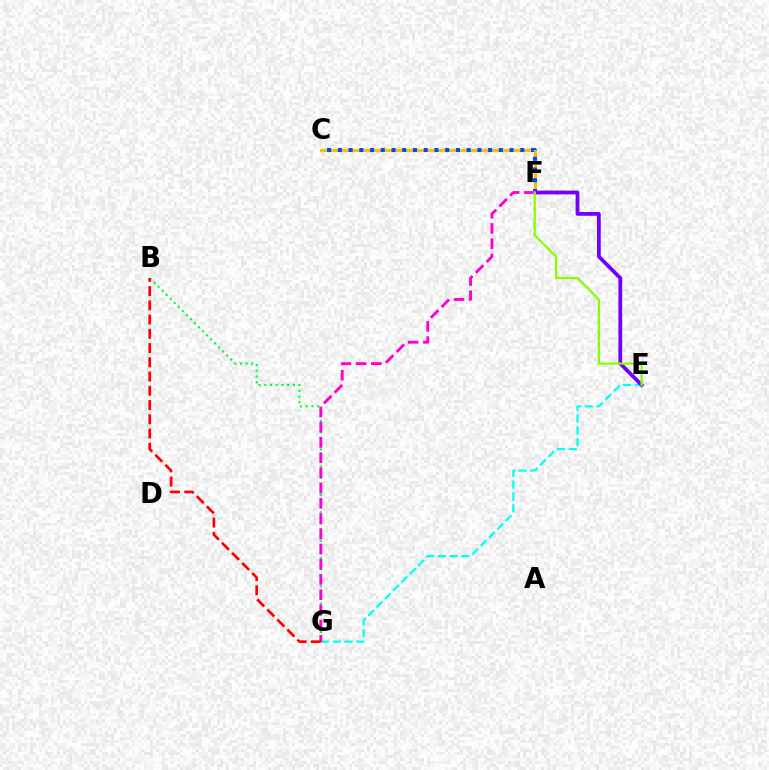{('E', 'G'): [{'color': '#00fff6', 'line_style': 'dashed', 'thickness': 1.6}], ('C', 'F'): [{'color': '#ffbd00', 'line_style': 'solid', 'thickness': 2.23}, {'color': '#004bff', 'line_style': 'dotted', 'thickness': 2.92}], ('E', 'F'): [{'color': '#7200ff', 'line_style': 'solid', 'thickness': 2.72}, {'color': '#84ff00', 'line_style': 'solid', 'thickness': 1.61}], ('B', 'G'): [{'color': '#00ff39', 'line_style': 'dotted', 'thickness': 1.55}, {'color': '#ff0000', 'line_style': 'dashed', 'thickness': 1.94}], ('F', 'G'): [{'color': '#ff00cf', 'line_style': 'dashed', 'thickness': 2.07}]}